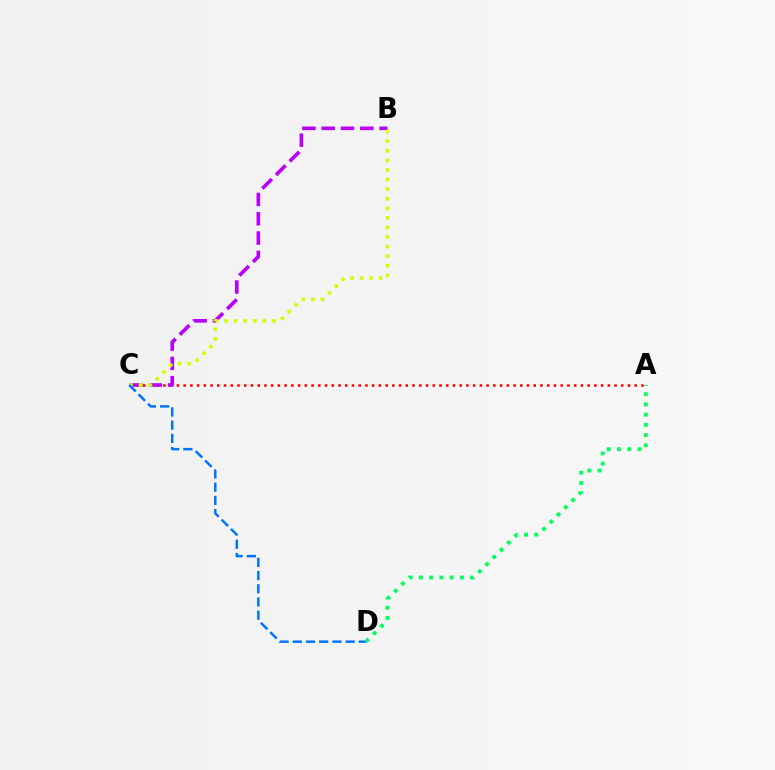{('A', 'C'): [{'color': '#ff0000', 'line_style': 'dotted', 'thickness': 1.83}], ('B', 'C'): [{'color': '#b900ff', 'line_style': 'dashed', 'thickness': 2.62}, {'color': '#d1ff00', 'line_style': 'dotted', 'thickness': 2.6}], ('C', 'D'): [{'color': '#0074ff', 'line_style': 'dashed', 'thickness': 1.79}], ('A', 'D'): [{'color': '#00ff5c', 'line_style': 'dotted', 'thickness': 2.78}]}